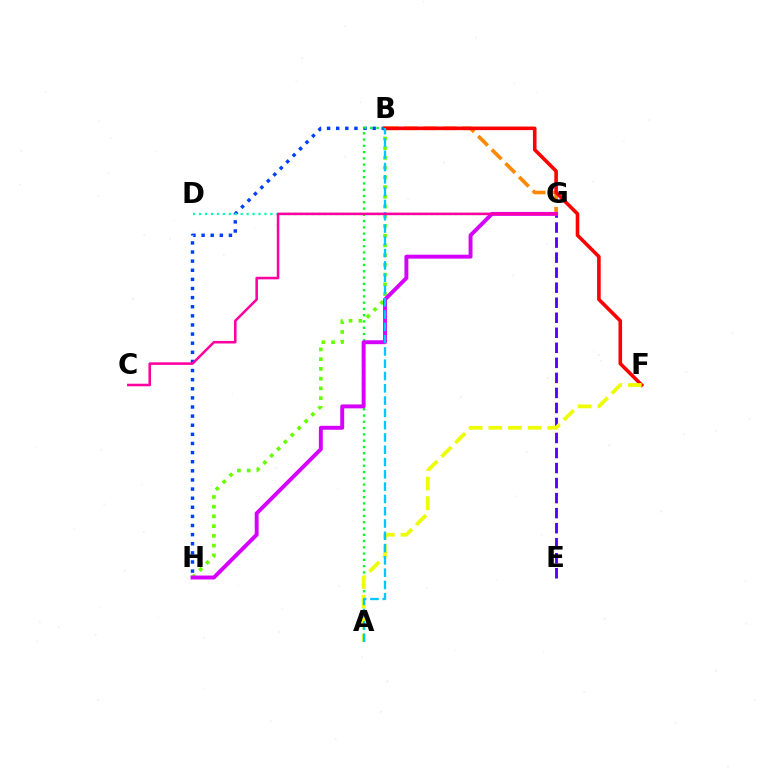{('B', 'G'): [{'color': '#ff8800', 'line_style': 'dashed', 'thickness': 2.62}], ('B', 'H'): [{'color': '#003fff', 'line_style': 'dotted', 'thickness': 2.48}, {'color': '#66ff00', 'line_style': 'dotted', 'thickness': 2.64}], ('E', 'G'): [{'color': '#4f00ff', 'line_style': 'dashed', 'thickness': 2.04}], ('D', 'G'): [{'color': '#00ffaf', 'line_style': 'dotted', 'thickness': 1.61}], ('A', 'B'): [{'color': '#00ff27', 'line_style': 'dotted', 'thickness': 1.7}, {'color': '#00c7ff', 'line_style': 'dashed', 'thickness': 1.67}], ('B', 'F'): [{'color': '#ff0000', 'line_style': 'solid', 'thickness': 2.58}], ('G', 'H'): [{'color': '#d600ff', 'line_style': 'solid', 'thickness': 2.82}], ('A', 'F'): [{'color': '#eeff00', 'line_style': 'dashed', 'thickness': 2.67}], ('C', 'G'): [{'color': '#ff00a0', 'line_style': 'solid', 'thickness': 1.84}]}